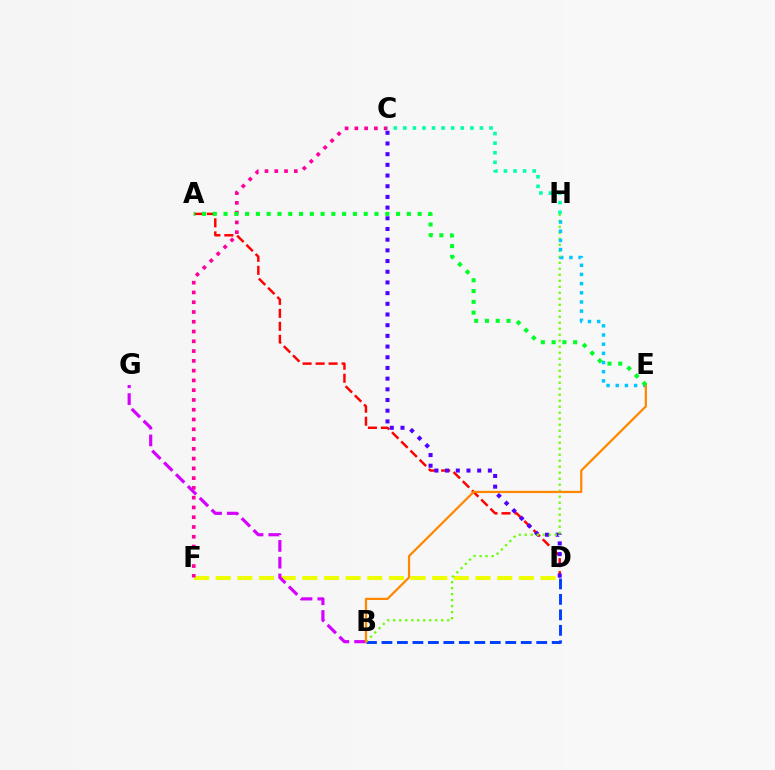{('A', 'D'): [{'color': '#ff0000', 'line_style': 'dashed', 'thickness': 1.76}], ('B', 'D'): [{'color': '#003fff', 'line_style': 'dashed', 'thickness': 2.1}], ('C', 'D'): [{'color': '#4f00ff', 'line_style': 'dotted', 'thickness': 2.9}], ('D', 'F'): [{'color': '#eeff00', 'line_style': 'dashed', 'thickness': 2.94}], ('C', 'F'): [{'color': '#ff00a0', 'line_style': 'dotted', 'thickness': 2.66}], ('B', 'G'): [{'color': '#d600ff', 'line_style': 'dashed', 'thickness': 2.28}], ('B', 'H'): [{'color': '#66ff00', 'line_style': 'dotted', 'thickness': 1.63}], ('E', 'H'): [{'color': '#00c7ff', 'line_style': 'dotted', 'thickness': 2.49}], ('C', 'H'): [{'color': '#00ffaf', 'line_style': 'dotted', 'thickness': 2.6}], ('B', 'E'): [{'color': '#ff8800', 'line_style': 'solid', 'thickness': 1.62}], ('A', 'E'): [{'color': '#00ff27', 'line_style': 'dotted', 'thickness': 2.93}]}